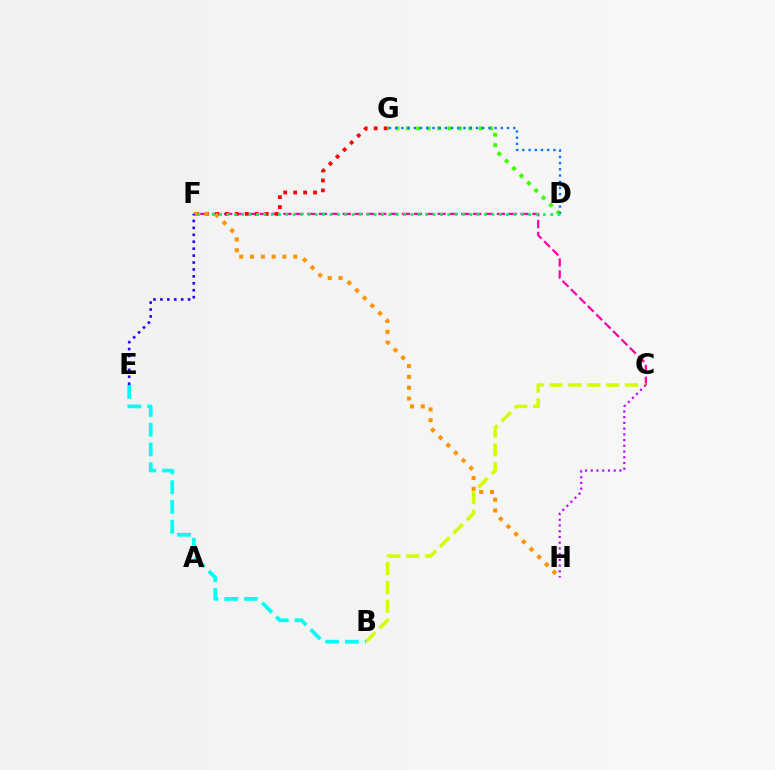{('C', 'F'): [{'color': '#ff00ac', 'line_style': 'dashed', 'thickness': 1.61}], ('D', 'G'): [{'color': '#3dff00', 'line_style': 'dotted', 'thickness': 2.83}, {'color': '#0074ff', 'line_style': 'dotted', 'thickness': 1.69}], ('F', 'G'): [{'color': '#ff0000', 'line_style': 'dotted', 'thickness': 2.71}], ('B', 'C'): [{'color': '#d1ff00', 'line_style': 'dashed', 'thickness': 2.56}], ('D', 'F'): [{'color': '#00ff5c', 'line_style': 'dotted', 'thickness': 2.0}], ('B', 'E'): [{'color': '#00fff6', 'line_style': 'dashed', 'thickness': 2.68}], ('F', 'H'): [{'color': '#ff9400', 'line_style': 'dotted', 'thickness': 2.94}], ('C', 'H'): [{'color': '#b900ff', 'line_style': 'dotted', 'thickness': 1.56}], ('E', 'F'): [{'color': '#2500ff', 'line_style': 'dotted', 'thickness': 1.88}]}